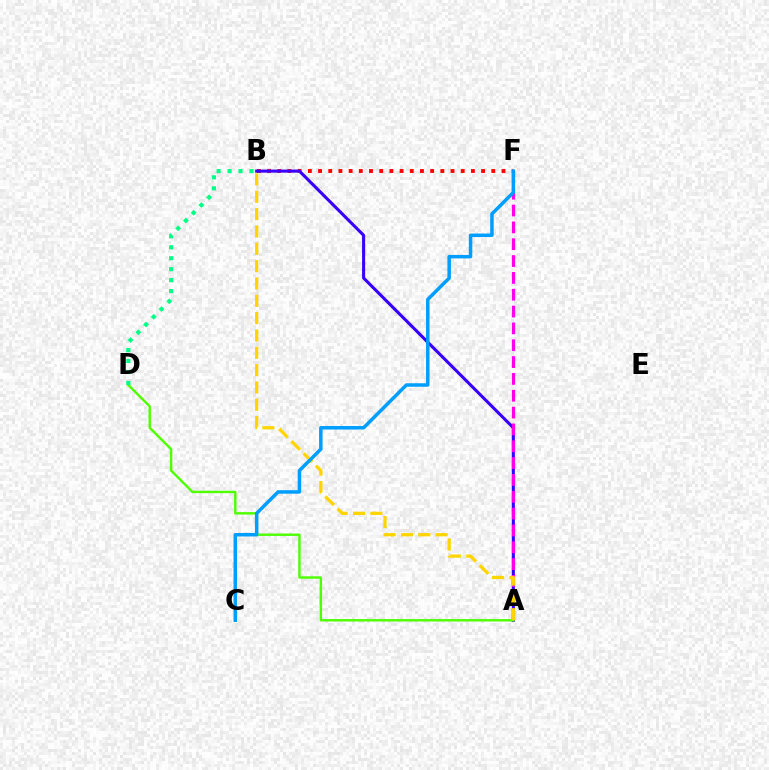{('B', 'F'): [{'color': '#ff0000', 'line_style': 'dotted', 'thickness': 2.77}], ('A', 'B'): [{'color': '#3700ff', 'line_style': 'solid', 'thickness': 2.22}, {'color': '#ffd500', 'line_style': 'dashed', 'thickness': 2.35}], ('A', 'F'): [{'color': '#ff00ed', 'line_style': 'dashed', 'thickness': 2.29}], ('A', 'D'): [{'color': '#4fff00', 'line_style': 'solid', 'thickness': 1.74}], ('C', 'F'): [{'color': '#009eff', 'line_style': 'solid', 'thickness': 2.52}], ('B', 'D'): [{'color': '#00ff86', 'line_style': 'dotted', 'thickness': 2.98}]}